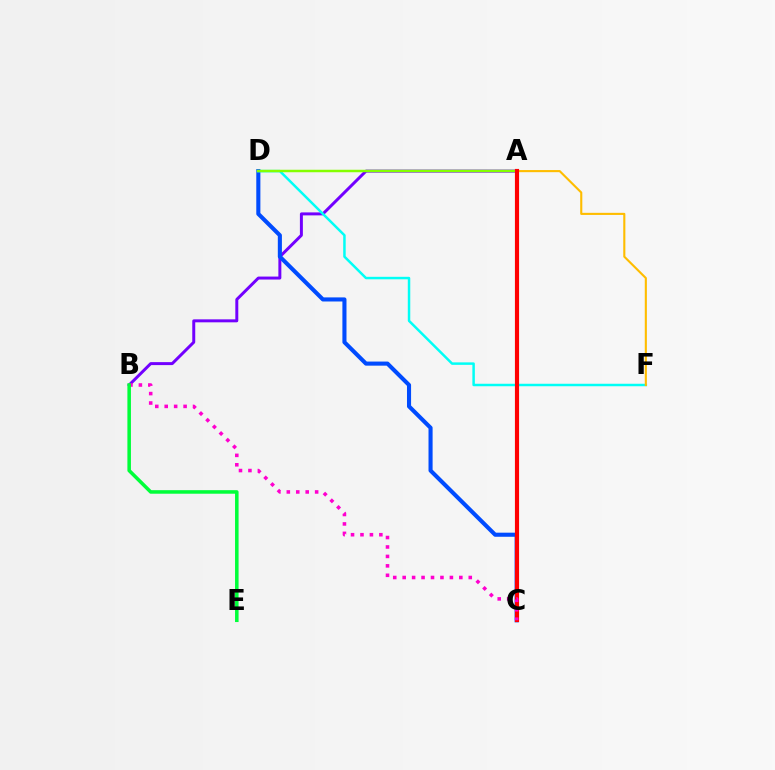{('A', 'B'): [{'color': '#7200ff', 'line_style': 'solid', 'thickness': 2.14}], ('C', 'D'): [{'color': '#004bff', 'line_style': 'solid', 'thickness': 2.95}], ('D', 'F'): [{'color': '#00fff6', 'line_style': 'solid', 'thickness': 1.79}], ('A', 'F'): [{'color': '#ffbd00', 'line_style': 'solid', 'thickness': 1.52}], ('A', 'D'): [{'color': '#84ff00', 'line_style': 'solid', 'thickness': 1.78}], ('A', 'C'): [{'color': '#ff0000', 'line_style': 'solid', 'thickness': 2.99}], ('B', 'C'): [{'color': '#ff00cf', 'line_style': 'dotted', 'thickness': 2.57}], ('B', 'E'): [{'color': '#00ff39', 'line_style': 'solid', 'thickness': 2.55}]}